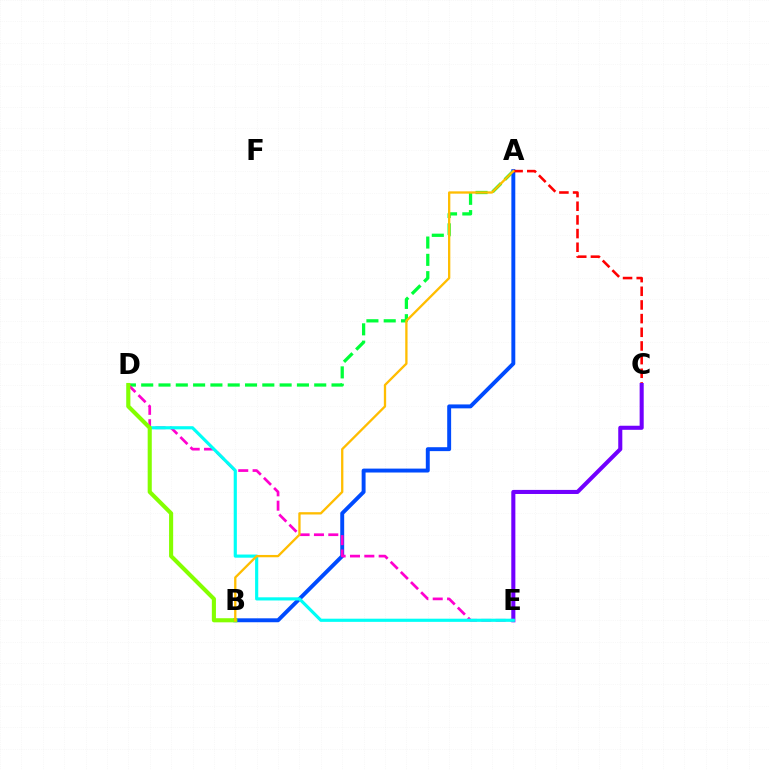{('A', 'D'): [{'color': '#00ff39', 'line_style': 'dashed', 'thickness': 2.35}], ('A', 'B'): [{'color': '#004bff', 'line_style': 'solid', 'thickness': 2.82}, {'color': '#ffbd00', 'line_style': 'solid', 'thickness': 1.66}], ('A', 'C'): [{'color': '#ff0000', 'line_style': 'dashed', 'thickness': 1.86}], ('C', 'E'): [{'color': '#7200ff', 'line_style': 'solid', 'thickness': 2.93}], ('D', 'E'): [{'color': '#ff00cf', 'line_style': 'dashed', 'thickness': 1.95}, {'color': '#00fff6', 'line_style': 'solid', 'thickness': 2.28}], ('B', 'D'): [{'color': '#84ff00', 'line_style': 'solid', 'thickness': 2.95}]}